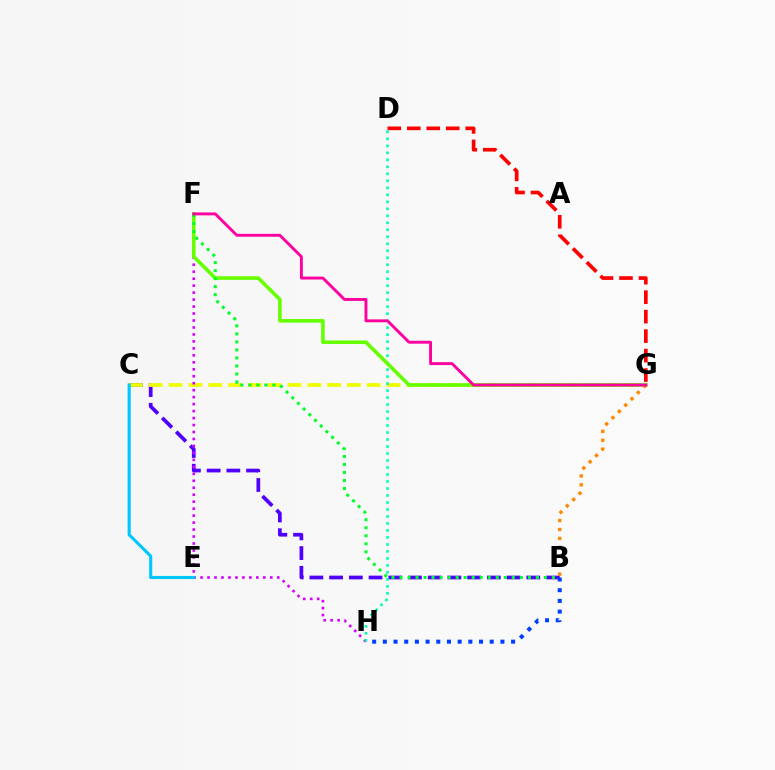{('B', 'C'): [{'color': '#4f00ff', 'line_style': 'dashed', 'thickness': 2.68}], ('C', 'G'): [{'color': '#eeff00', 'line_style': 'dashed', 'thickness': 2.69}], ('F', 'H'): [{'color': '#d600ff', 'line_style': 'dotted', 'thickness': 1.89}], ('D', 'G'): [{'color': '#ff0000', 'line_style': 'dashed', 'thickness': 2.65}], ('D', 'H'): [{'color': '#00ffaf', 'line_style': 'dotted', 'thickness': 1.9}], ('F', 'G'): [{'color': '#66ff00', 'line_style': 'solid', 'thickness': 2.59}, {'color': '#ff00a0', 'line_style': 'solid', 'thickness': 2.09}], ('C', 'E'): [{'color': '#00c7ff', 'line_style': 'solid', 'thickness': 2.24}], ('B', 'F'): [{'color': '#00ff27', 'line_style': 'dotted', 'thickness': 2.18}], ('B', 'H'): [{'color': '#003fff', 'line_style': 'dotted', 'thickness': 2.9}], ('B', 'G'): [{'color': '#ff8800', 'line_style': 'dotted', 'thickness': 2.43}]}